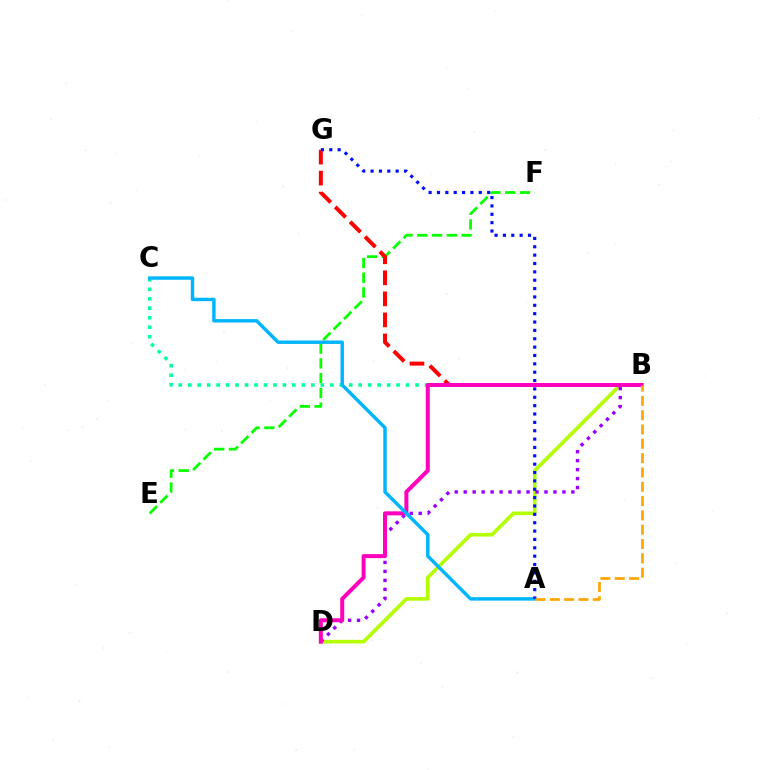{('B', 'D'): [{'color': '#b3ff00', 'line_style': 'solid', 'thickness': 2.61}, {'color': '#9b00ff', 'line_style': 'dotted', 'thickness': 2.44}, {'color': '#ff00bd', 'line_style': 'solid', 'thickness': 2.88}], ('E', 'F'): [{'color': '#08ff00', 'line_style': 'dashed', 'thickness': 2.01}], ('B', 'G'): [{'color': '#ff0000', 'line_style': 'dashed', 'thickness': 2.86}], ('B', 'C'): [{'color': '#00ff9d', 'line_style': 'dotted', 'thickness': 2.57}], ('A', 'C'): [{'color': '#00b5ff', 'line_style': 'solid', 'thickness': 2.48}], ('A', 'G'): [{'color': '#0010ff', 'line_style': 'dotted', 'thickness': 2.27}], ('A', 'B'): [{'color': '#ffa500', 'line_style': 'dashed', 'thickness': 1.94}]}